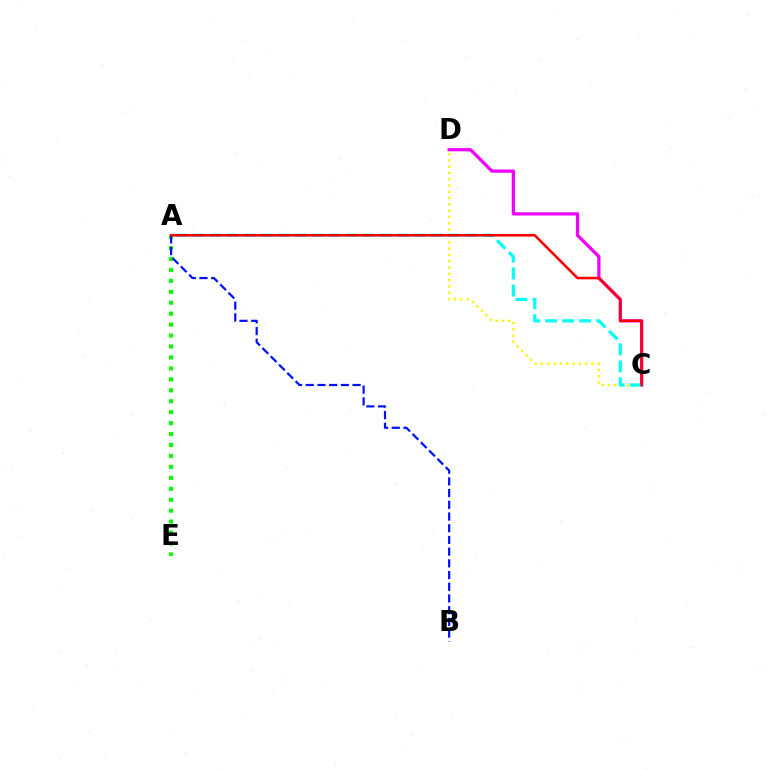{('A', 'E'): [{'color': '#08ff00', 'line_style': 'dotted', 'thickness': 2.97}], ('C', 'D'): [{'color': '#ee00ff', 'line_style': 'solid', 'thickness': 2.33}, {'color': '#fcf500', 'line_style': 'dotted', 'thickness': 1.71}], ('A', 'C'): [{'color': '#00fff6', 'line_style': 'dashed', 'thickness': 2.31}, {'color': '#ff0000', 'line_style': 'solid', 'thickness': 1.84}], ('A', 'B'): [{'color': '#0010ff', 'line_style': 'dashed', 'thickness': 1.59}]}